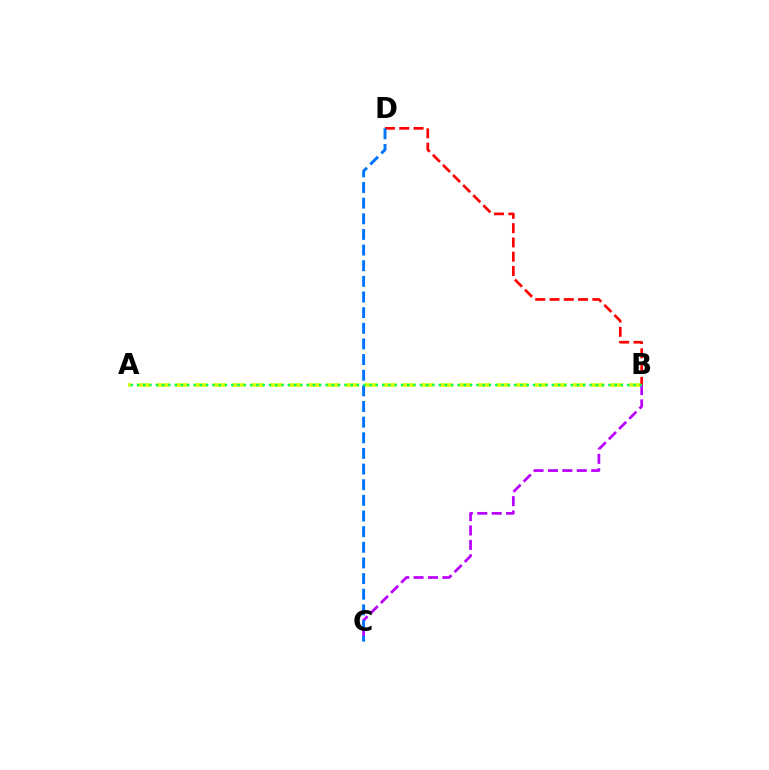{('A', 'B'): [{'color': '#d1ff00', 'line_style': 'dashed', 'thickness': 2.57}, {'color': '#00ff5c', 'line_style': 'dotted', 'thickness': 1.71}], ('B', 'D'): [{'color': '#ff0000', 'line_style': 'dashed', 'thickness': 1.94}], ('B', 'C'): [{'color': '#b900ff', 'line_style': 'dashed', 'thickness': 1.96}], ('C', 'D'): [{'color': '#0074ff', 'line_style': 'dashed', 'thickness': 2.13}]}